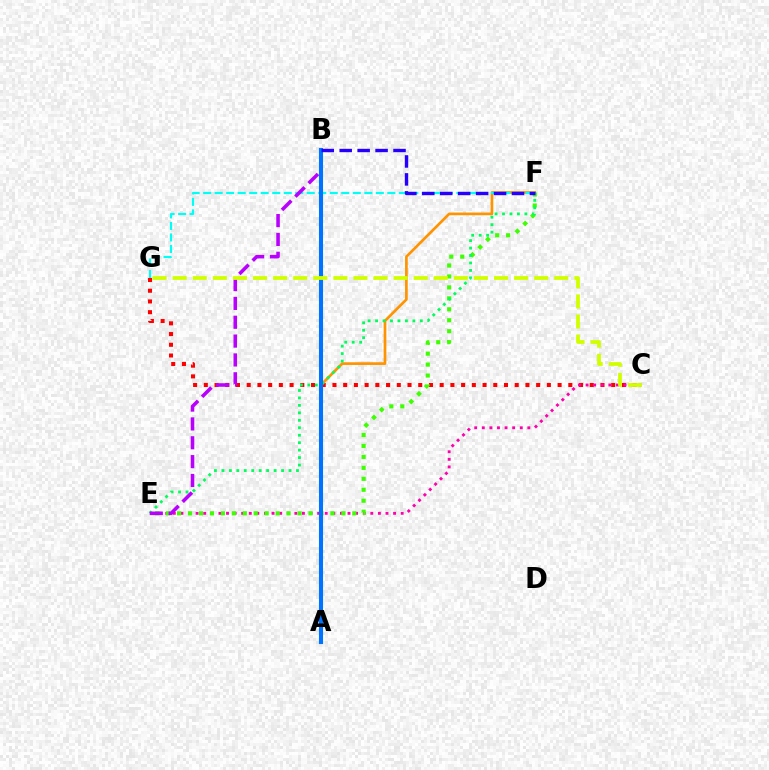{('C', 'G'): [{'color': '#ff0000', 'line_style': 'dotted', 'thickness': 2.91}, {'color': '#d1ff00', 'line_style': 'dashed', 'thickness': 2.73}], ('C', 'E'): [{'color': '#ff00ac', 'line_style': 'dotted', 'thickness': 2.06}], ('E', 'F'): [{'color': '#3dff00', 'line_style': 'dotted', 'thickness': 2.98}, {'color': '#00ff5c', 'line_style': 'dotted', 'thickness': 2.03}], ('A', 'F'): [{'color': '#ff9400', 'line_style': 'solid', 'thickness': 1.93}], ('F', 'G'): [{'color': '#00fff6', 'line_style': 'dashed', 'thickness': 1.56}], ('B', 'E'): [{'color': '#b900ff', 'line_style': 'dashed', 'thickness': 2.56}], ('A', 'B'): [{'color': '#0074ff', 'line_style': 'solid', 'thickness': 2.95}], ('B', 'F'): [{'color': '#2500ff', 'line_style': 'dashed', 'thickness': 2.44}]}